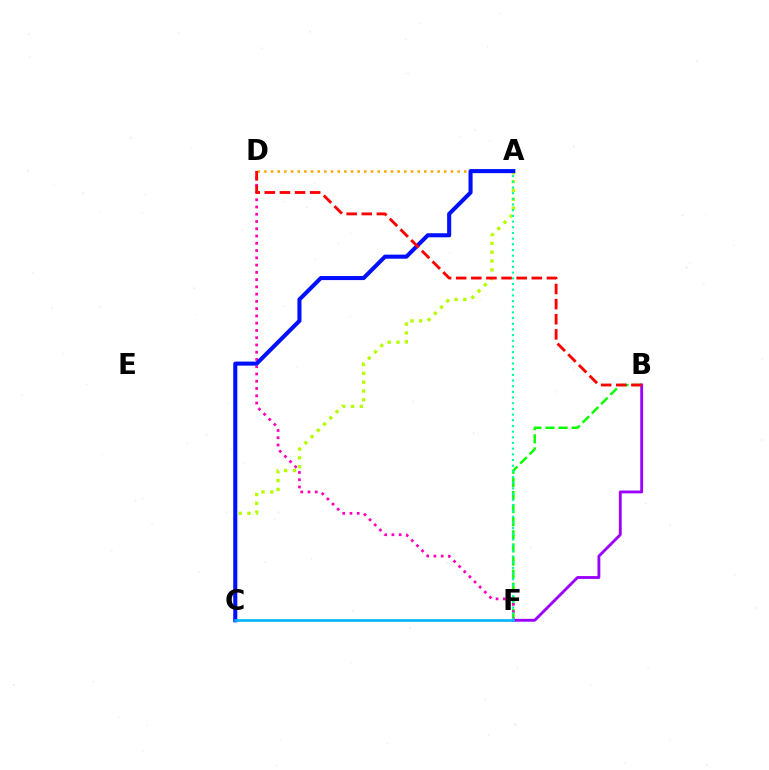{('B', 'F'): [{'color': '#08ff00', 'line_style': 'dashed', 'thickness': 1.78}, {'color': '#9b00ff', 'line_style': 'solid', 'thickness': 2.06}], ('D', 'F'): [{'color': '#ff00bd', 'line_style': 'dotted', 'thickness': 1.97}], ('A', 'C'): [{'color': '#b3ff00', 'line_style': 'dotted', 'thickness': 2.4}, {'color': '#0010ff', 'line_style': 'solid', 'thickness': 2.93}], ('A', 'D'): [{'color': '#ffa500', 'line_style': 'dotted', 'thickness': 1.81}], ('A', 'F'): [{'color': '#00ff9d', 'line_style': 'dotted', 'thickness': 1.54}], ('C', 'F'): [{'color': '#00b5ff', 'line_style': 'solid', 'thickness': 1.87}], ('B', 'D'): [{'color': '#ff0000', 'line_style': 'dashed', 'thickness': 2.05}]}